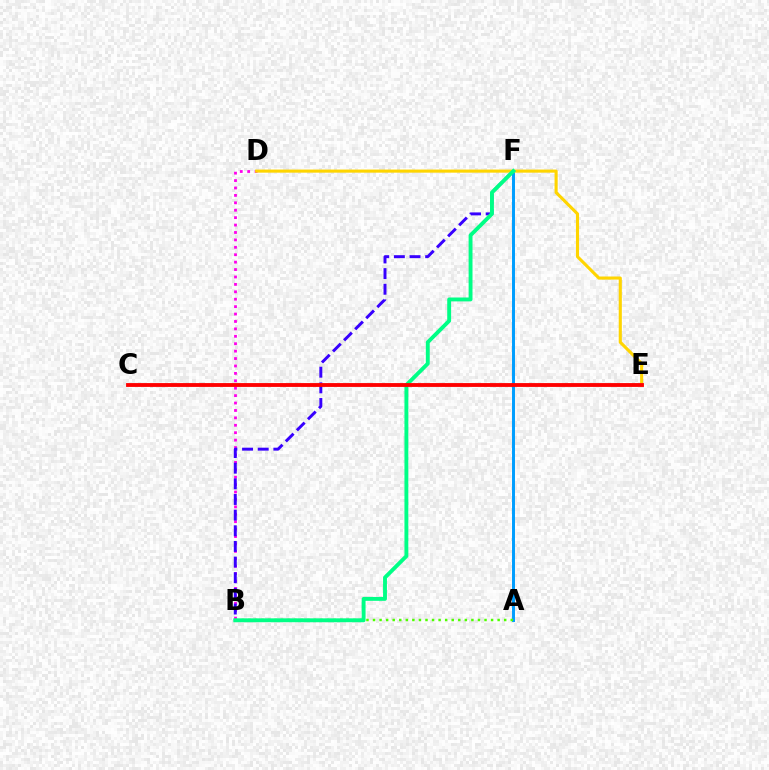{('A', 'F'): [{'color': '#009eff', 'line_style': 'solid', 'thickness': 2.13}], ('B', 'D'): [{'color': '#ff00ed', 'line_style': 'dotted', 'thickness': 2.01}], ('A', 'B'): [{'color': '#4fff00', 'line_style': 'dotted', 'thickness': 1.78}], ('B', 'F'): [{'color': '#3700ff', 'line_style': 'dashed', 'thickness': 2.13}, {'color': '#00ff86', 'line_style': 'solid', 'thickness': 2.8}], ('D', 'E'): [{'color': '#ffd500', 'line_style': 'solid', 'thickness': 2.24}], ('C', 'E'): [{'color': '#ff0000', 'line_style': 'solid', 'thickness': 2.76}]}